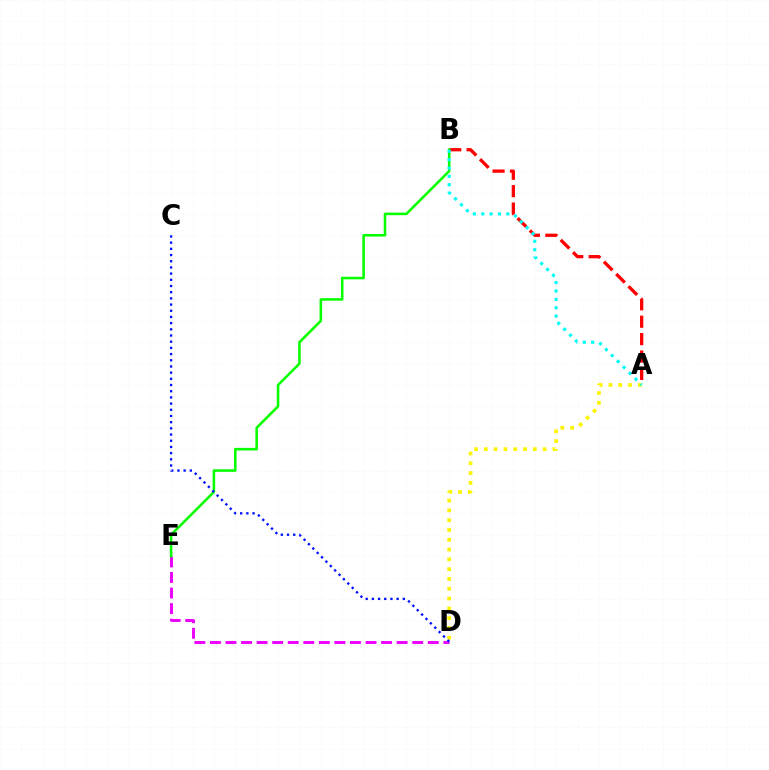{('A', 'B'): [{'color': '#ff0000', 'line_style': 'dashed', 'thickness': 2.36}, {'color': '#00fff6', 'line_style': 'dotted', 'thickness': 2.27}], ('D', 'E'): [{'color': '#ee00ff', 'line_style': 'dashed', 'thickness': 2.11}], ('A', 'D'): [{'color': '#fcf500', 'line_style': 'dotted', 'thickness': 2.66}], ('B', 'E'): [{'color': '#08ff00', 'line_style': 'solid', 'thickness': 1.85}], ('C', 'D'): [{'color': '#0010ff', 'line_style': 'dotted', 'thickness': 1.68}]}